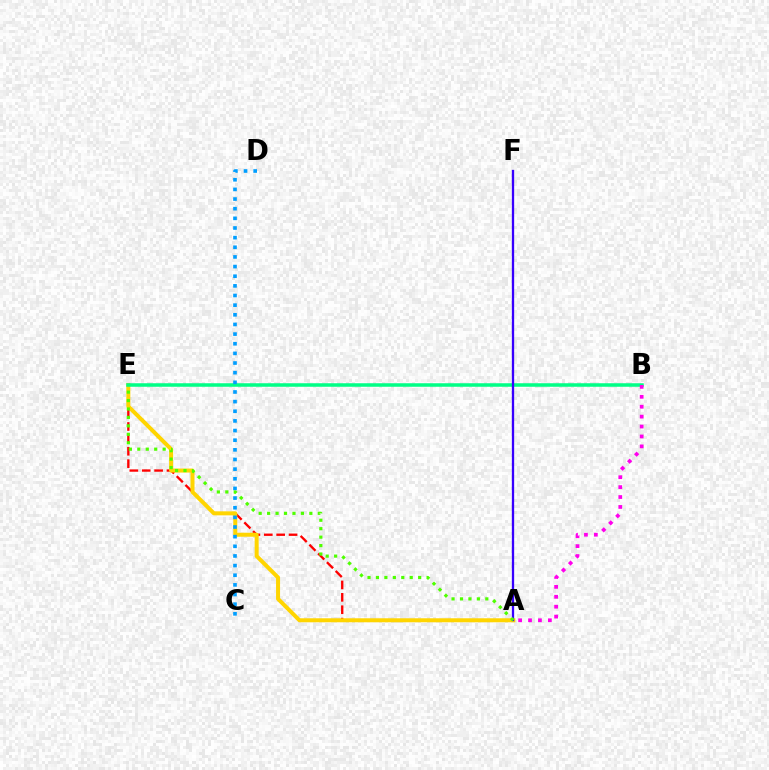{('A', 'E'): [{'color': '#ff0000', 'line_style': 'dashed', 'thickness': 1.68}, {'color': '#ffd500', 'line_style': 'solid', 'thickness': 2.89}, {'color': '#4fff00', 'line_style': 'dotted', 'thickness': 2.29}], ('B', 'E'): [{'color': '#00ff86', 'line_style': 'solid', 'thickness': 2.53}], ('C', 'D'): [{'color': '#009eff', 'line_style': 'dotted', 'thickness': 2.62}], ('A', 'F'): [{'color': '#3700ff', 'line_style': 'solid', 'thickness': 1.66}], ('A', 'B'): [{'color': '#ff00ed', 'line_style': 'dotted', 'thickness': 2.69}]}